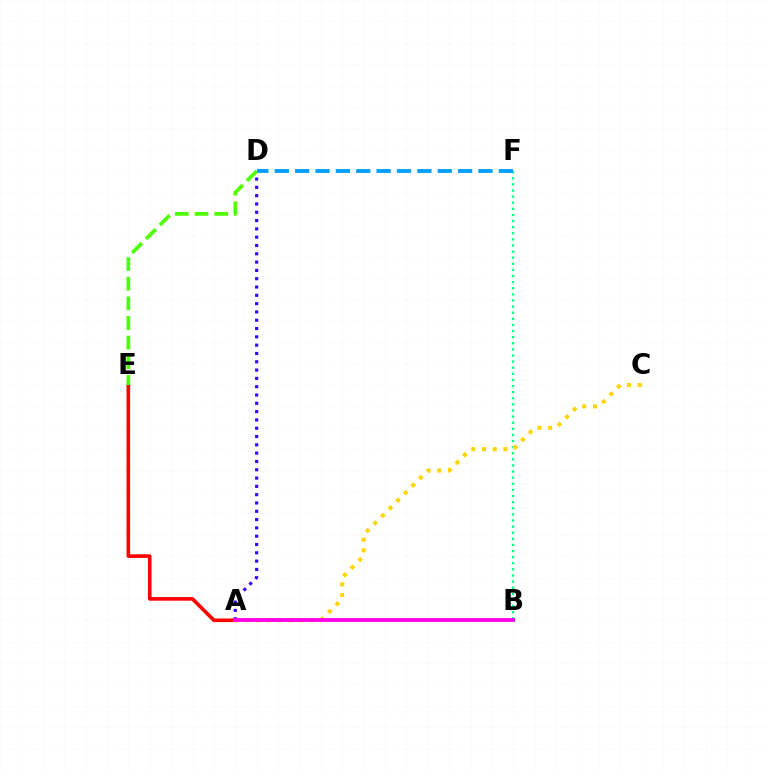{('A', 'D'): [{'color': '#3700ff', 'line_style': 'dotted', 'thickness': 2.26}], ('B', 'F'): [{'color': '#00ff86', 'line_style': 'dotted', 'thickness': 1.66}], ('A', 'C'): [{'color': '#ffd500', 'line_style': 'dotted', 'thickness': 2.91}], ('D', 'F'): [{'color': '#009eff', 'line_style': 'dashed', 'thickness': 2.77}], ('A', 'E'): [{'color': '#ff0000', 'line_style': 'solid', 'thickness': 2.61}], ('D', 'E'): [{'color': '#4fff00', 'line_style': 'dashed', 'thickness': 2.67}], ('A', 'B'): [{'color': '#ff00ed', 'line_style': 'solid', 'thickness': 2.76}]}